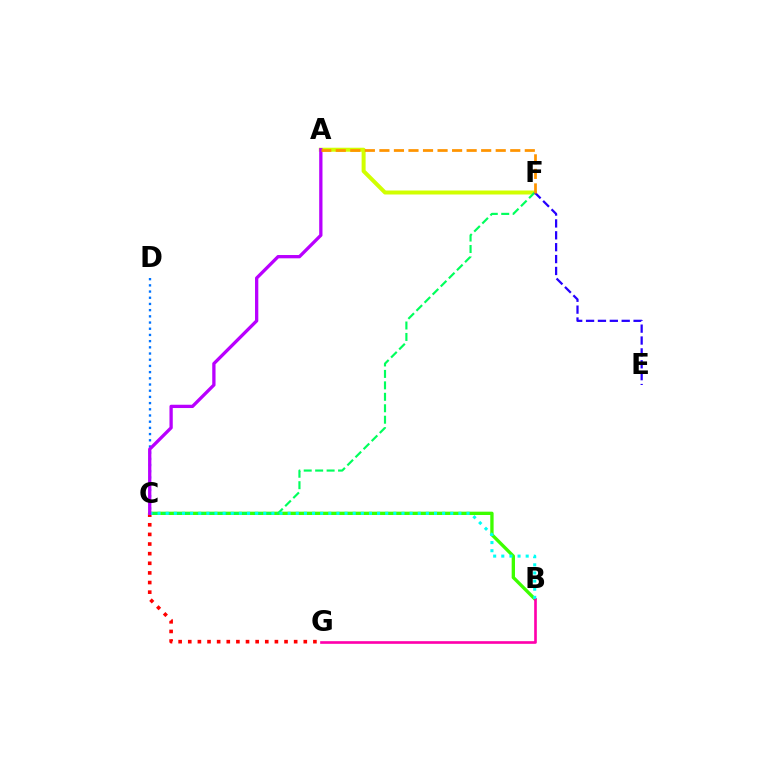{('A', 'F'): [{'color': '#d1ff00', 'line_style': 'solid', 'thickness': 2.88}, {'color': '#ff9400', 'line_style': 'dashed', 'thickness': 1.98}], ('C', 'D'): [{'color': '#0074ff', 'line_style': 'dotted', 'thickness': 1.68}], ('C', 'G'): [{'color': '#ff0000', 'line_style': 'dotted', 'thickness': 2.62}], ('B', 'C'): [{'color': '#3dff00', 'line_style': 'solid', 'thickness': 2.4}, {'color': '#00fff6', 'line_style': 'dotted', 'thickness': 2.21}], ('B', 'G'): [{'color': '#ff00ac', 'line_style': 'solid', 'thickness': 1.91}], ('C', 'F'): [{'color': '#00ff5c', 'line_style': 'dashed', 'thickness': 1.56}], ('E', 'F'): [{'color': '#2500ff', 'line_style': 'dashed', 'thickness': 1.61}], ('A', 'C'): [{'color': '#b900ff', 'line_style': 'solid', 'thickness': 2.37}]}